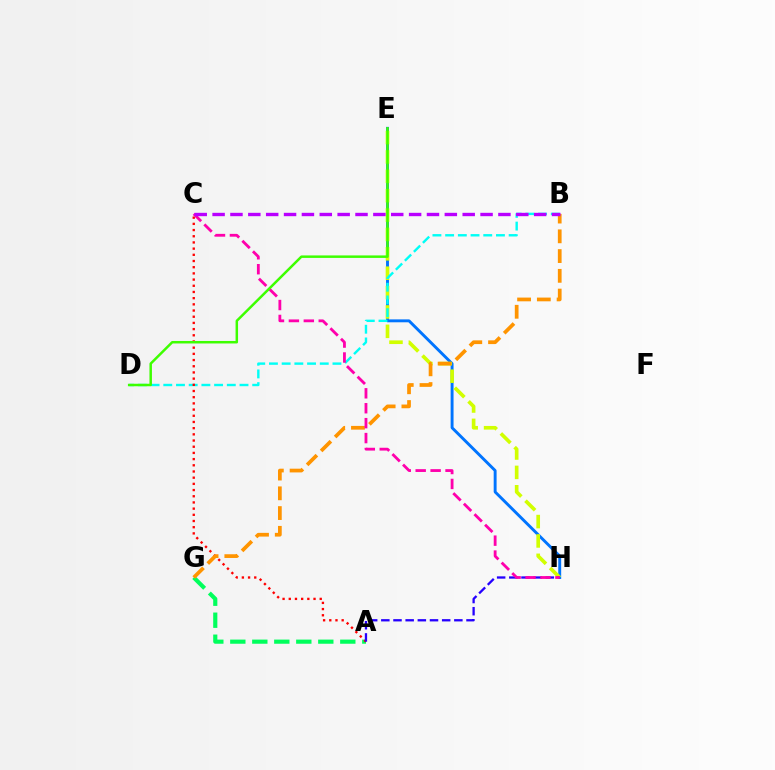{('E', 'H'): [{'color': '#0074ff', 'line_style': 'solid', 'thickness': 2.1}, {'color': '#d1ff00', 'line_style': 'dashed', 'thickness': 2.63}], ('A', 'G'): [{'color': '#00ff5c', 'line_style': 'dashed', 'thickness': 2.99}], ('B', 'D'): [{'color': '#00fff6', 'line_style': 'dashed', 'thickness': 1.73}], ('A', 'C'): [{'color': '#ff0000', 'line_style': 'dotted', 'thickness': 1.68}], ('B', 'G'): [{'color': '#ff9400', 'line_style': 'dashed', 'thickness': 2.68}], ('A', 'H'): [{'color': '#2500ff', 'line_style': 'dashed', 'thickness': 1.65}], ('C', 'H'): [{'color': '#ff00ac', 'line_style': 'dashed', 'thickness': 2.03}], ('B', 'C'): [{'color': '#b900ff', 'line_style': 'dashed', 'thickness': 2.43}], ('D', 'E'): [{'color': '#3dff00', 'line_style': 'solid', 'thickness': 1.79}]}